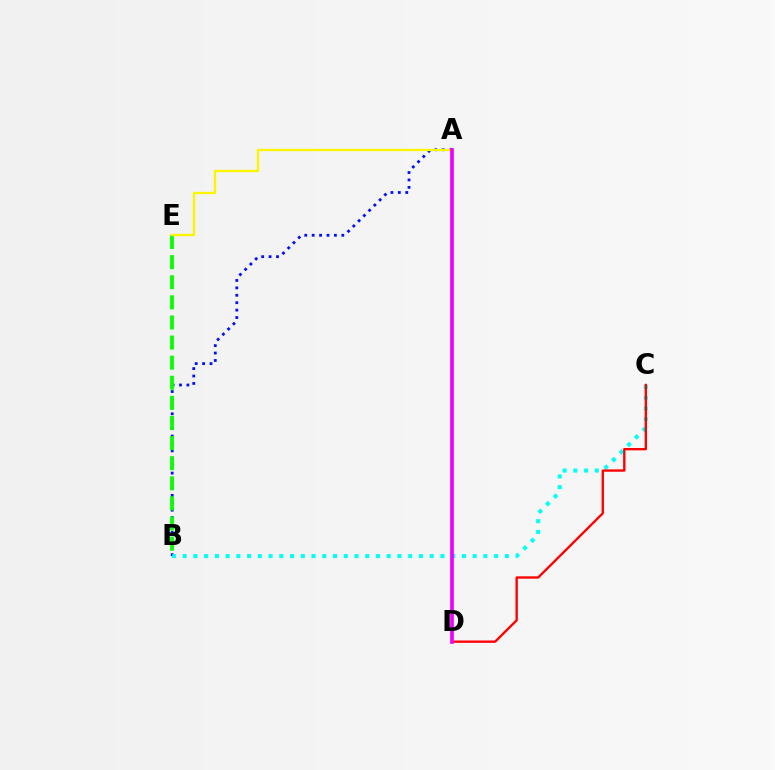{('A', 'B'): [{'color': '#0010ff', 'line_style': 'dotted', 'thickness': 2.01}], ('B', 'E'): [{'color': '#08ff00', 'line_style': 'dashed', 'thickness': 2.73}], ('A', 'E'): [{'color': '#fcf500', 'line_style': 'solid', 'thickness': 1.68}], ('B', 'C'): [{'color': '#00fff6', 'line_style': 'dotted', 'thickness': 2.92}], ('C', 'D'): [{'color': '#ff0000', 'line_style': 'solid', 'thickness': 1.69}], ('A', 'D'): [{'color': '#ee00ff', 'line_style': 'solid', 'thickness': 2.65}]}